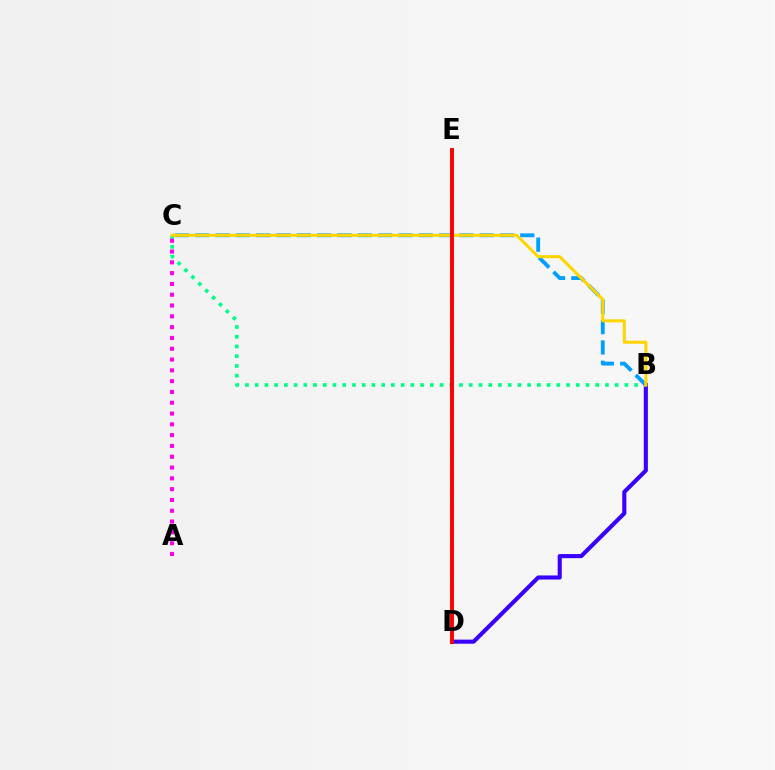{('D', 'E'): [{'color': '#4fff00', 'line_style': 'dashed', 'thickness': 2.6}, {'color': '#ff0000', 'line_style': 'solid', 'thickness': 2.82}], ('B', 'D'): [{'color': '#3700ff', 'line_style': 'solid', 'thickness': 2.95}], ('B', 'C'): [{'color': '#00ff86', 'line_style': 'dotted', 'thickness': 2.64}, {'color': '#009eff', 'line_style': 'dashed', 'thickness': 2.76}, {'color': '#ffd500', 'line_style': 'solid', 'thickness': 2.2}], ('A', 'C'): [{'color': '#ff00ed', 'line_style': 'dotted', 'thickness': 2.93}]}